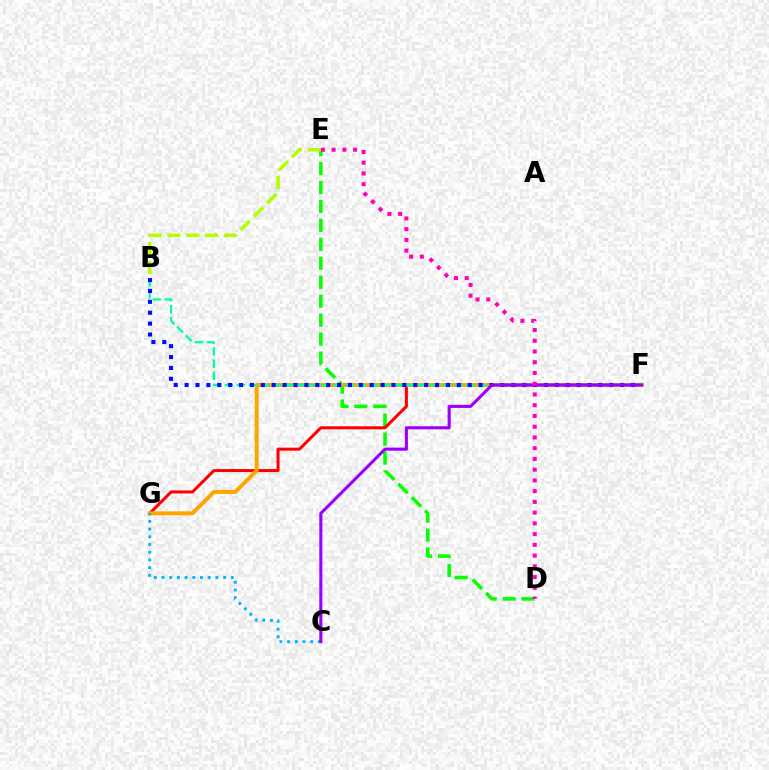{('D', 'E'): [{'color': '#08ff00', 'line_style': 'dashed', 'thickness': 2.57}, {'color': '#ff00bd', 'line_style': 'dotted', 'thickness': 2.92}], ('F', 'G'): [{'color': '#ff0000', 'line_style': 'solid', 'thickness': 2.17}, {'color': '#ffa500', 'line_style': 'solid', 'thickness': 2.87}], ('B', 'E'): [{'color': '#b3ff00', 'line_style': 'dashed', 'thickness': 2.56}], ('B', 'F'): [{'color': '#00ff9d', 'line_style': 'dashed', 'thickness': 1.64}, {'color': '#0010ff', 'line_style': 'dotted', 'thickness': 2.96}], ('C', 'G'): [{'color': '#00b5ff', 'line_style': 'dotted', 'thickness': 2.09}], ('C', 'F'): [{'color': '#9b00ff', 'line_style': 'solid', 'thickness': 2.22}]}